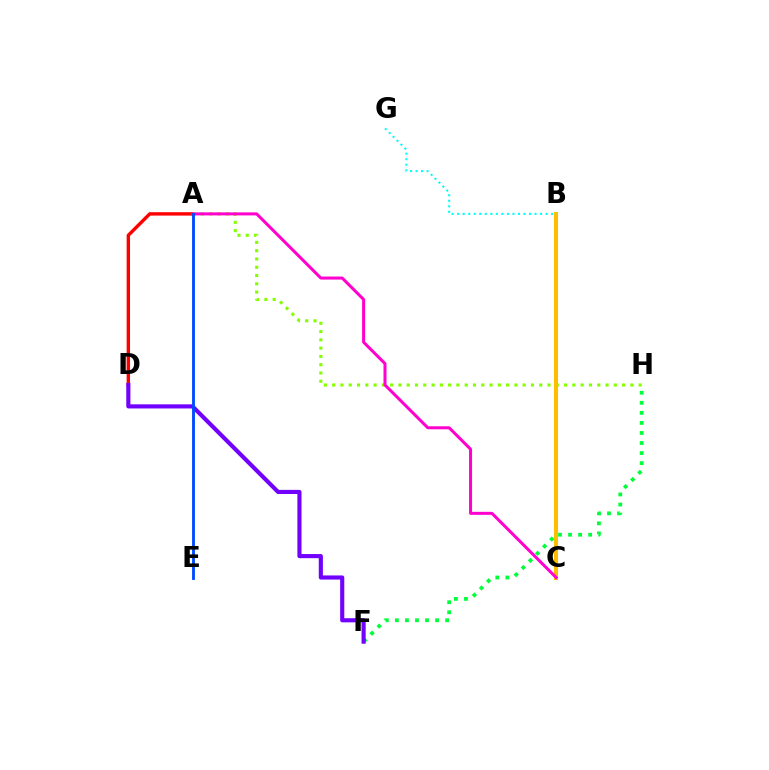{('A', 'D'): [{'color': '#ff0000', 'line_style': 'solid', 'thickness': 2.44}], ('A', 'H'): [{'color': '#84ff00', 'line_style': 'dotted', 'thickness': 2.25}], ('B', 'C'): [{'color': '#ffbd00', 'line_style': 'solid', 'thickness': 2.92}], ('F', 'H'): [{'color': '#00ff39', 'line_style': 'dotted', 'thickness': 2.73}], ('D', 'F'): [{'color': '#7200ff', 'line_style': 'solid', 'thickness': 2.97}], ('A', 'C'): [{'color': '#ff00cf', 'line_style': 'solid', 'thickness': 2.17}], ('B', 'G'): [{'color': '#00fff6', 'line_style': 'dotted', 'thickness': 1.5}], ('A', 'E'): [{'color': '#004bff', 'line_style': 'solid', 'thickness': 2.06}]}